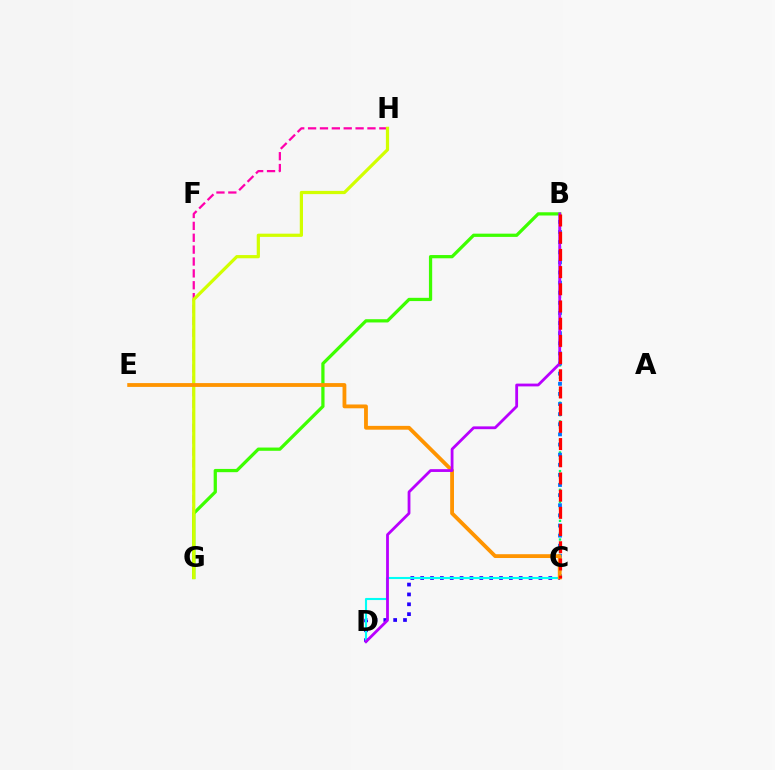{('B', 'C'): [{'color': '#00ff5c', 'line_style': 'dotted', 'thickness': 1.69}, {'color': '#0074ff', 'line_style': 'dotted', 'thickness': 2.75}, {'color': '#ff0000', 'line_style': 'dashed', 'thickness': 2.34}], ('G', 'H'): [{'color': '#ff00ac', 'line_style': 'dashed', 'thickness': 1.61}, {'color': '#d1ff00', 'line_style': 'solid', 'thickness': 2.31}], ('C', 'D'): [{'color': '#2500ff', 'line_style': 'dotted', 'thickness': 2.68}, {'color': '#00fff6', 'line_style': 'solid', 'thickness': 1.52}], ('B', 'G'): [{'color': '#3dff00', 'line_style': 'solid', 'thickness': 2.34}], ('C', 'E'): [{'color': '#ff9400', 'line_style': 'solid', 'thickness': 2.75}], ('B', 'D'): [{'color': '#b900ff', 'line_style': 'solid', 'thickness': 2.02}]}